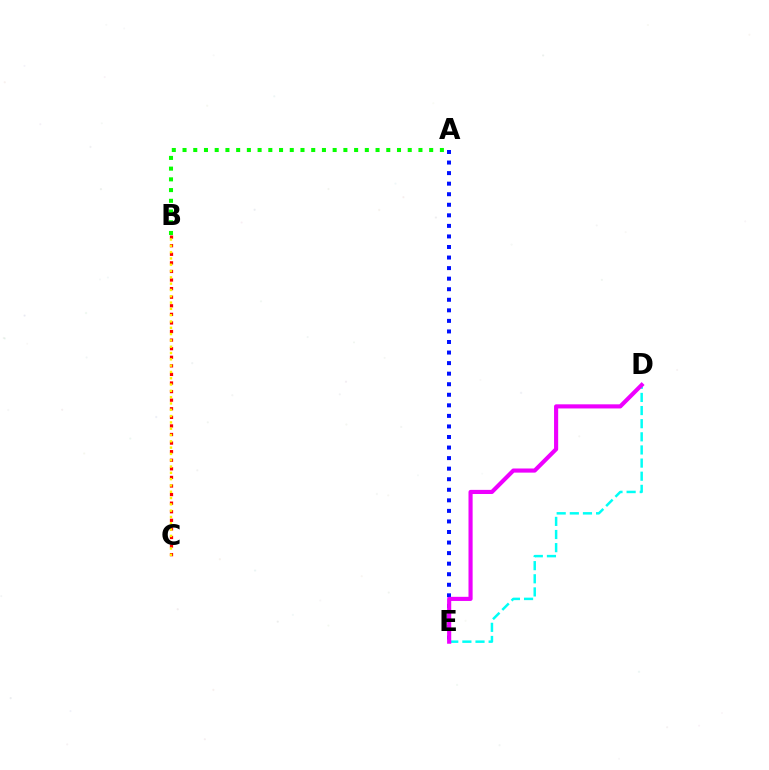{('B', 'C'): [{'color': '#ff0000', 'line_style': 'dotted', 'thickness': 2.33}, {'color': '#fcf500', 'line_style': 'dotted', 'thickness': 1.71}], ('D', 'E'): [{'color': '#00fff6', 'line_style': 'dashed', 'thickness': 1.78}, {'color': '#ee00ff', 'line_style': 'solid', 'thickness': 2.97}], ('A', 'E'): [{'color': '#0010ff', 'line_style': 'dotted', 'thickness': 2.87}], ('A', 'B'): [{'color': '#08ff00', 'line_style': 'dotted', 'thickness': 2.91}]}